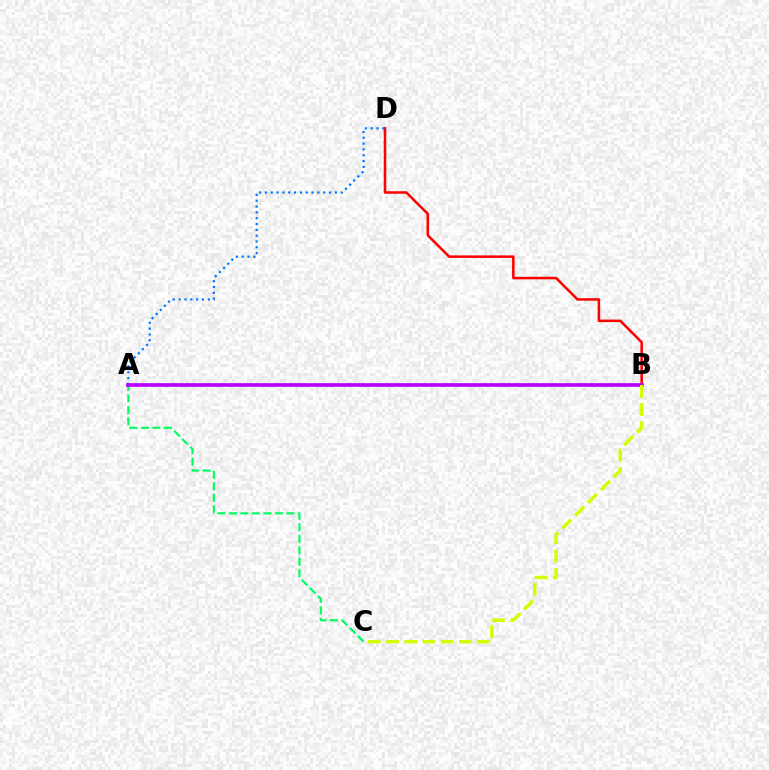{('A', 'C'): [{'color': '#00ff5c', 'line_style': 'dashed', 'thickness': 1.56}], ('B', 'D'): [{'color': '#ff0000', 'line_style': 'solid', 'thickness': 1.82}], ('A', 'D'): [{'color': '#0074ff', 'line_style': 'dotted', 'thickness': 1.58}], ('A', 'B'): [{'color': '#b900ff', 'line_style': 'solid', 'thickness': 2.67}], ('B', 'C'): [{'color': '#d1ff00', 'line_style': 'dashed', 'thickness': 2.47}]}